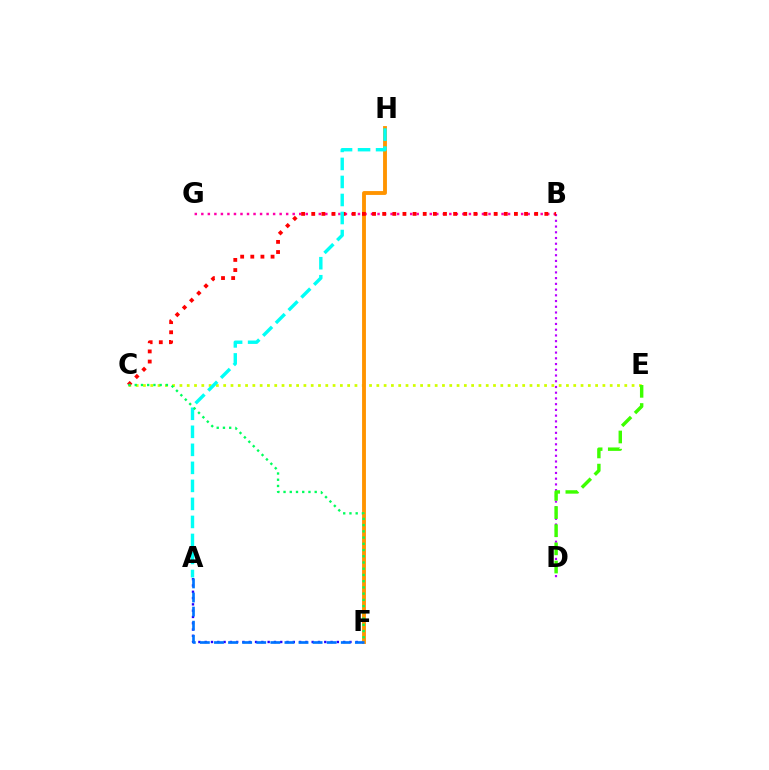{('A', 'F'): [{'color': '#2500ff', 'line_style': 'dotted', 'thickness': 1.71}, {'color': '#0074ff', 'line_style': 'dashed', 'thickness': 1.91}], ('B', 'G'): [{'color': '#ff00ac', 'line_style': 'dotted', 'thickness': 1.77}], ('B', 'D'): [{'color': '#b900ff', 'line_style': 'dotted', 'thickness': 1.56}], ('C', 'E'): [{'color': '#d1ff00', 'line_style': 'dotted', 'thickness': 1.98}], ('F', 'H'): [{'color': '#ff9400', 'line_style': 'solid', 'thickness': 2.78}], ('B', 'C'): [{'color': '#ff0000', 'line_style': 'dotted', 'thickness': 2.75}], ('A', 'H'): [{'color': '#00fff6', 'line_style': 'dashed', 'thickness': 2.45}], ('D', 'E'): [{'color': '#3dff00', 'line_style': 'dashed', 'thickness': 2.47}], ('C', 'F'): [{'color': '#00ff5c', 'line_style': 'dotted', 'thickness': 1.69}]}